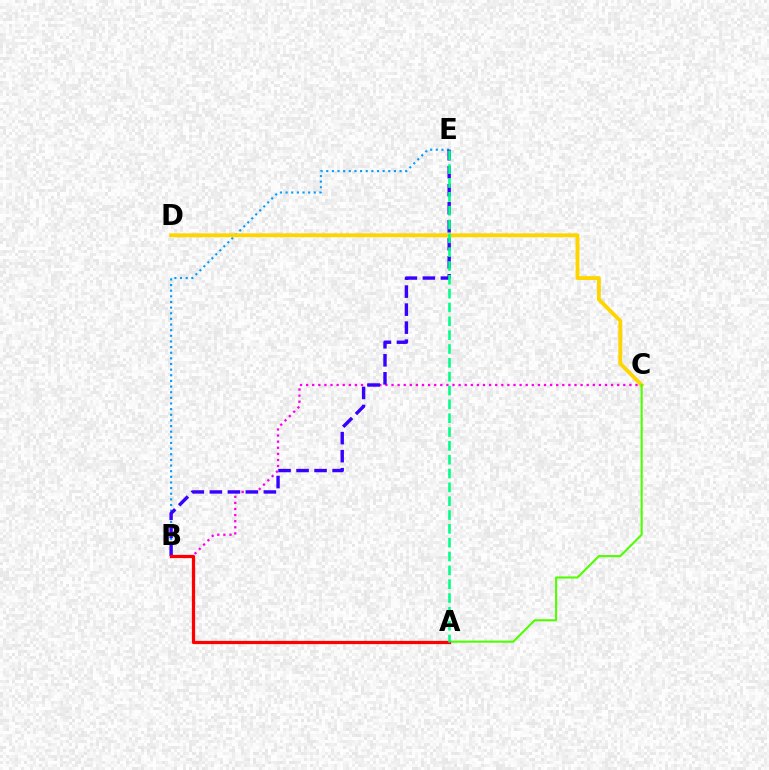{('B', 'C'): [{'color': '#ff00ed', 'line_style': 'dotted', 'thickness': 1.66}], ('B', 'E'): [{'color': '#009eff', 'line_style': 'dotted', 'thickness': 1.53}, {'color': '#3700ff', 'line_style': 'dashed', 'thickness': 2.45}], ('C', 'D'): [{'color': '#ffd500', 'line_style': 'solid', 'thickness': 2.77}], ('A', 'C'): [{'color': '#4fff00', 'line_style': 'solid', 'thickness': 1.51}], ('A', 'B'): [{'color': '#ff0000', 'line_style': 'solid', 'thickness': 2.33}], ('A', 'E'): [{'color': '#00ff86', 'line_style': 'dashed', 'thickness': 1.88}]}